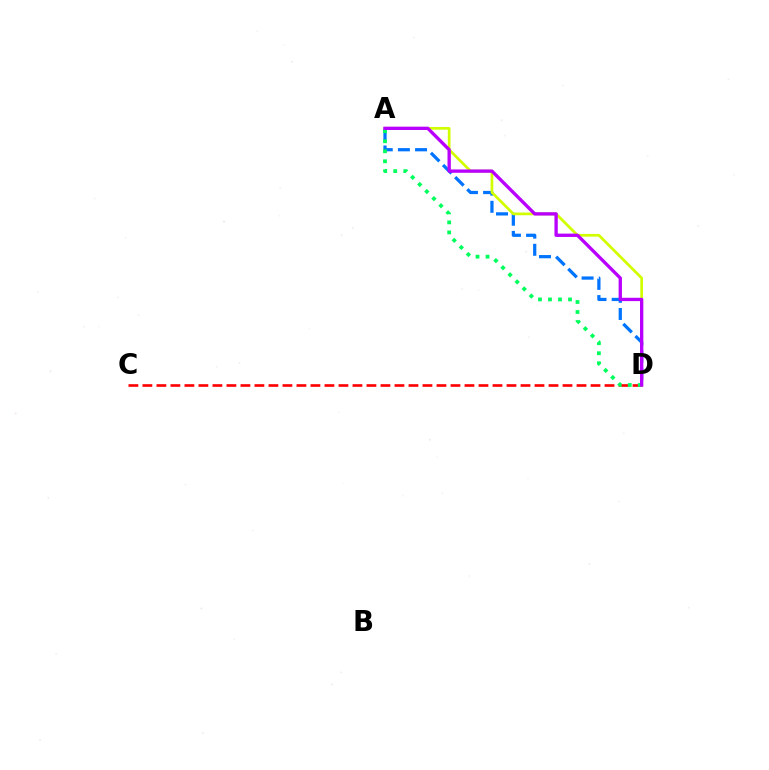{('A', 'D'): [{'color': '#0074ff', 'line_style': 'dashed', 'thickness': 2.33}, {'color': '#d1ff00', 'line_style': 'solid', 'thickness': 1.95}, {'color': '#00ff5c', 'line_style': 'dotted', 'thickness': 2.72}, {'color': '#b900ff', 'line_style': 'solid', 'thickness': 2.4}], ('C', 'D'): [{'color': '#ff0000', 'line_style': 'dashed', 'thickness': 1.9}]}